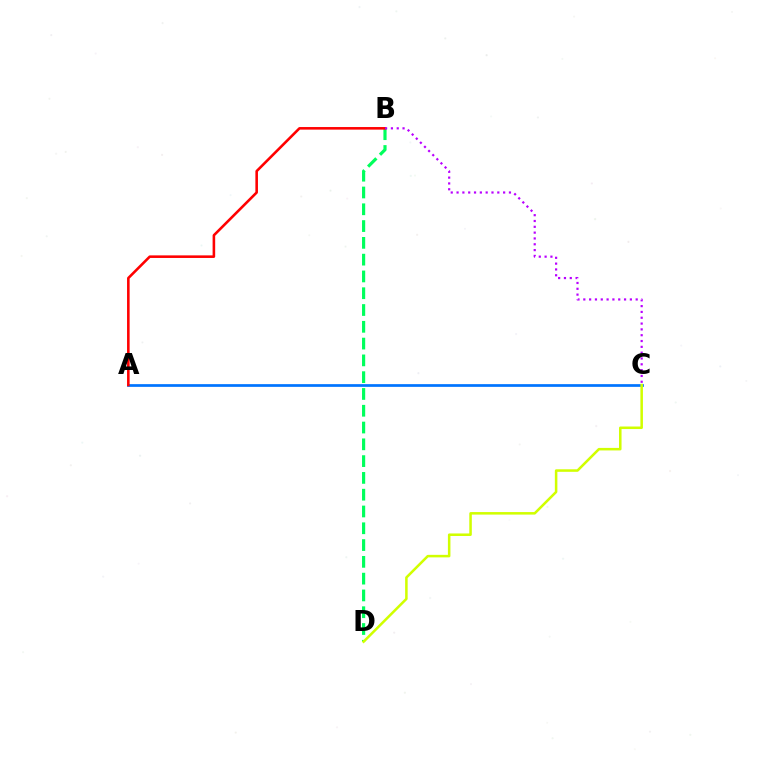{('B', 'D'): [{'color': '#00ff5c', 'line_style': 'dashed', 'thickness': 2.28}], ('A', 'C'): [{'color': '#0074ff', 'line_style': 'solid', 'thickness': 1.95}], ('C', 'D'): [{'color': '#d1ff00', 'line_style': 'solid', 'thickness': 1.82}], ('A', 'B'): [{'color': '#ff0000', 'line_style': 'solid', 'thickness': 1.86}], ('B', 'C'): [{'color': '#b900ff', 'line_style': 'dotted', 'thickness': 1.58}]}